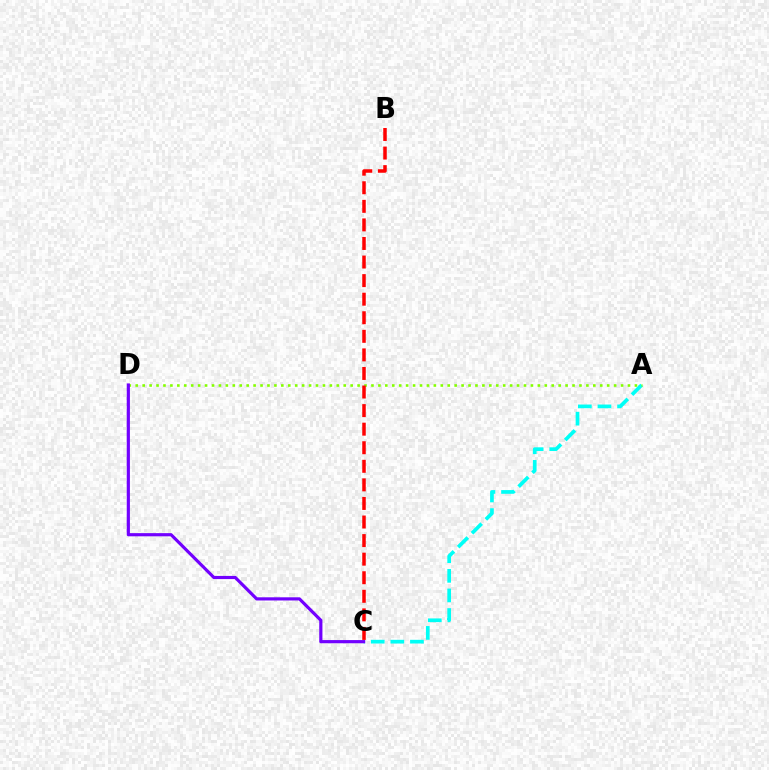{('A', 'C'): [{'color': '#00fff6', 'line_style': 'dashed', 'thickness': 2.66}], ('A', 'D'): [{'color': '#84ff00', 'line_style': 'dotted', 'thickness': 1.88}], ('B', 'C'): [{'color': '#ff0000', 'line_style': 'dashed', 'thickness': 2.52}], ('C', 'D'): [{'color': '#7200ff', 'line_style': 'solid', 'thickness': 2.29}]}